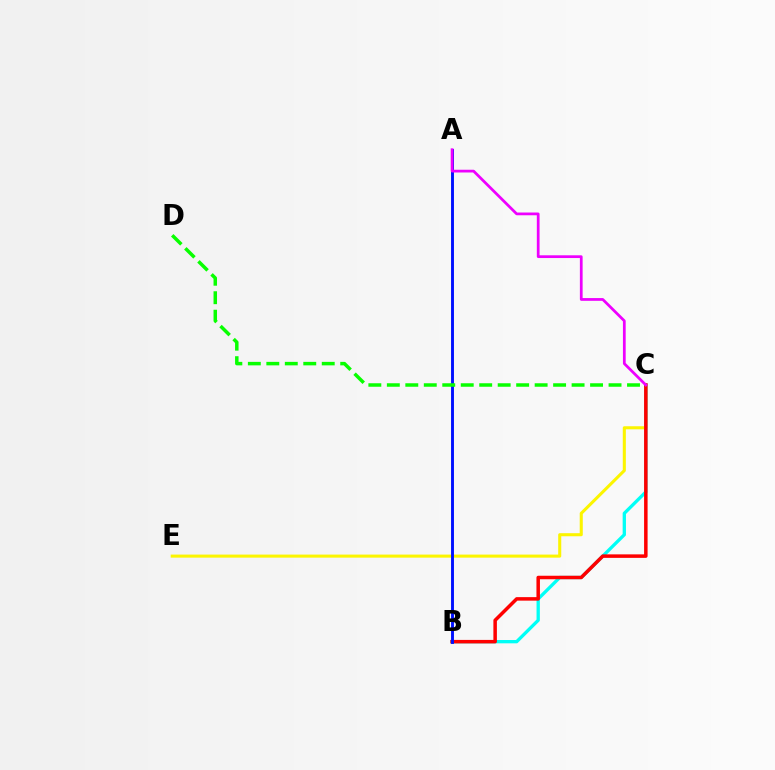{('C', 'E'): [{'color': '#fcf500', 'line_style': 'solid', 'thickness': 2.21}], ('B', 'C'): [{'color': '#00fff6', 'line_style': 'solid', 'thickness': 2.38}, {'color': '#ff0000', 'line_style': 'solid', 'thickness': 2.52}], ('A', 'B'): [{'color': '#0010ff', 'line_style': 'solid', 'thickness': 2.09}], ('C', 'D'): [{'color': '#08ff00', 'line_style': 'dashed', 'thickness': 2.51}], ('A', 'C'): [{'color': '#ee00ff', 'line_style': 'solid', 'thickness': 1.98}]}